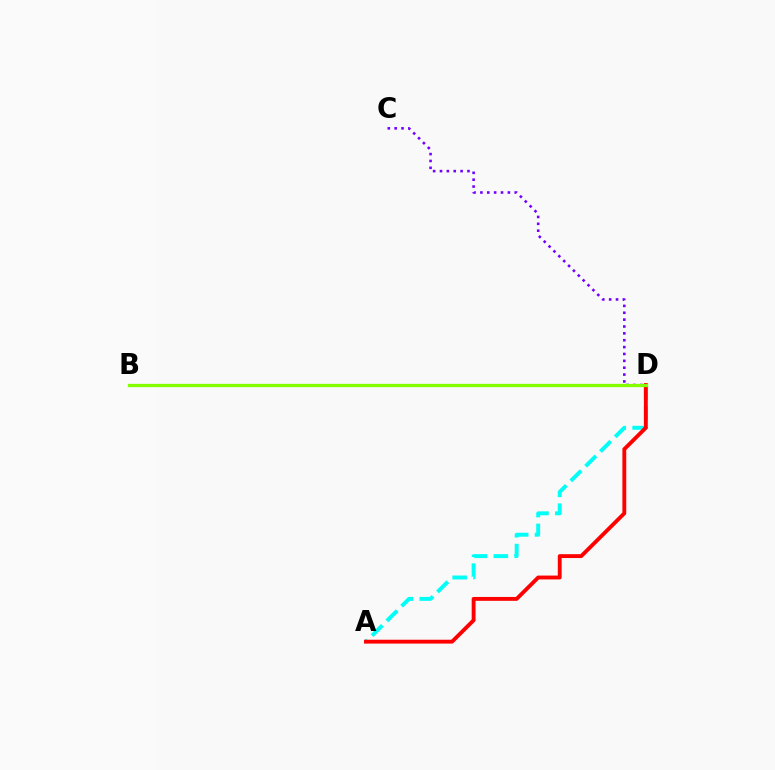{('A', 'D'): [{'color': '#00fff6', 'line_style': 'dashed', 'thickness': 2.83}, {'color': '#ff0000', 'line_style': 'solid', 'thickness': 2.78}], ('C', 'D'): [{'color': '#7200ff', 'line_style': 'dotted', 'thickness': 1.87}], ('B', 'D'): [{'color': '#84ff00', 'line_style': 'solid', 'thickness': 2.35}]}